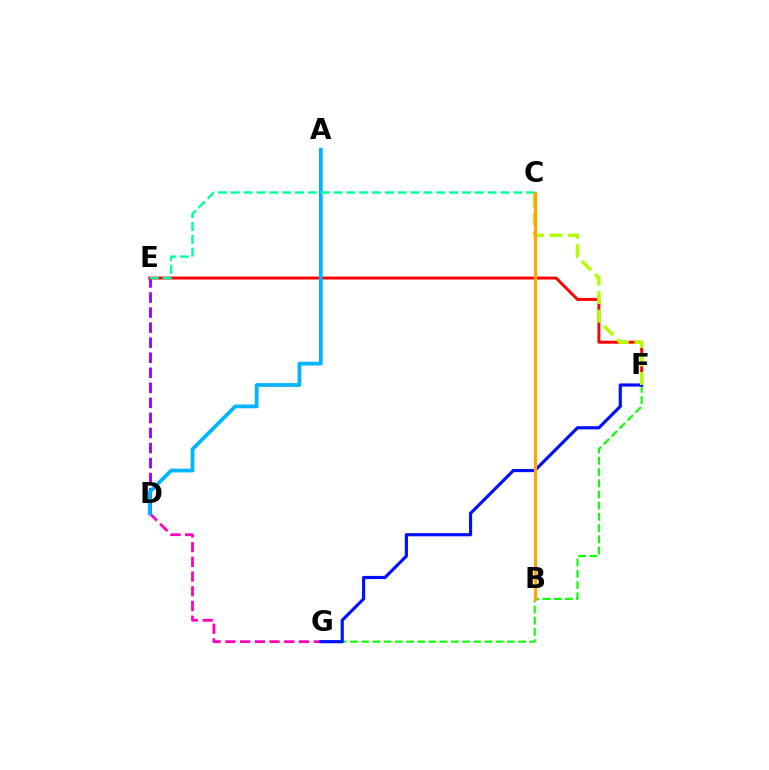{('D', 'E'): [{'color': '#9b00ff', 'line_style': 'dashed', 'thickness': 2.04}], ('D', 'G'): [{'color': '#ff00bd', 'line_style': 'dashed', 'thickness': 2.0}], ('F', 'G'): [{'color': '#08ff00', 'line_style': 'dashed', 'thickness': 1.52}, {'color': '#0010ff', 'line_style': 'solid', 'thickness': 2.28}], ('E', 'F'): [{'color': '#ff0000', 'line_style': 'solid', 'thickness': 2.1}], ('C', 'F'): [{'color': '#b3ff00', 'line_style': 'dashed', 'thickness': 2.52}], ('A', 'D'): [{'color': '#00b5ff', 'line_style': 'solid', 'thickness': 2.71}], ('C', 'E'): [{'color': '#00ff9d', 'line_style': 'dashed', 'thickness': 1.74}], ('B', 'C'): [{'color': '#ffa500', 'line_style': 'solid', 'thickness': 2.28}]}